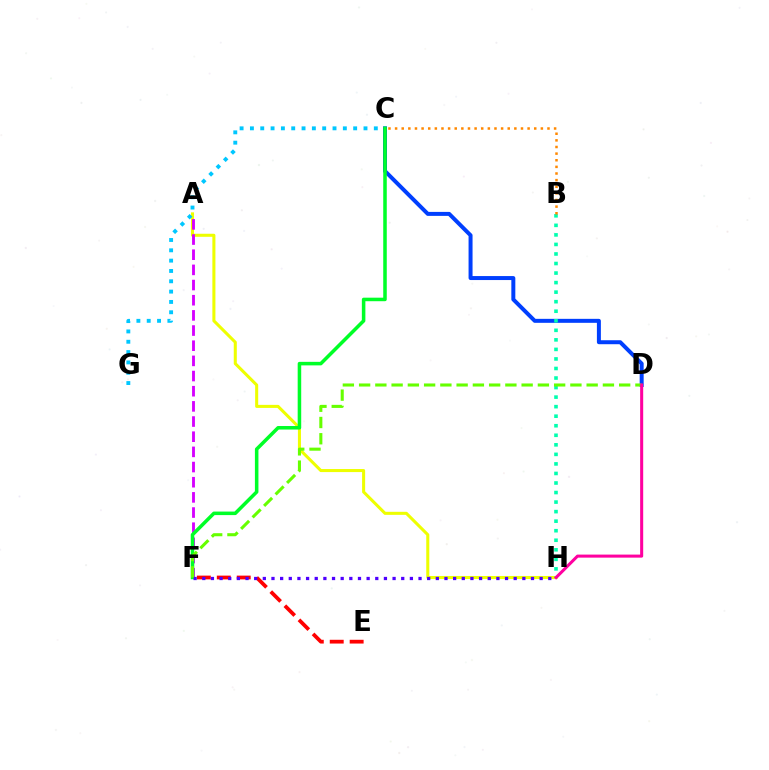{('E', 'F'): [{'color': '#ff0000', 'line_style': 'dashed', 'thickness': 2.71}], ('C', 'D'): [{'color': '#003fff', 'line_style': 'solid', 'thickness': 2.87}], ('A', 'H'): [{'color': '#eeff00', 'line_style': 'solid', 'thickness': 2.2}], ('A', 'F'): [{'color': '#d600ff', 'line_style': 'dashed', 'thickness': 2.06}], ('C', 'G'): [{'color': '#00c7ff', 'line_style': 'dotted', 'thickness': 2.81}], ('C', 'F'): [{'color': '#00ff27', 'line_style': 'solid', 'thickness': 2.54}], ('B', 'H'): [{'color': '#00ffaf', 'line_style': 'dotted', 'thickness': 2.59}], ('F', 'H'): [{'color': '#4f00ff', 'line_style': 'dotted', 'thickness': 2.35}], ('D', 'F'): [{'color': '#66ff00', 'line_style': 'dashed', 'thickness': 2.21}], ('B', 'C'): [{'color': '#ff8800', 'line_style': 'dotted', 'thickness': 1.8}], ('D', 'H'): [{'color': '#ff00a0', 'line_style': 'solid', 'thickness': 2.19}]}